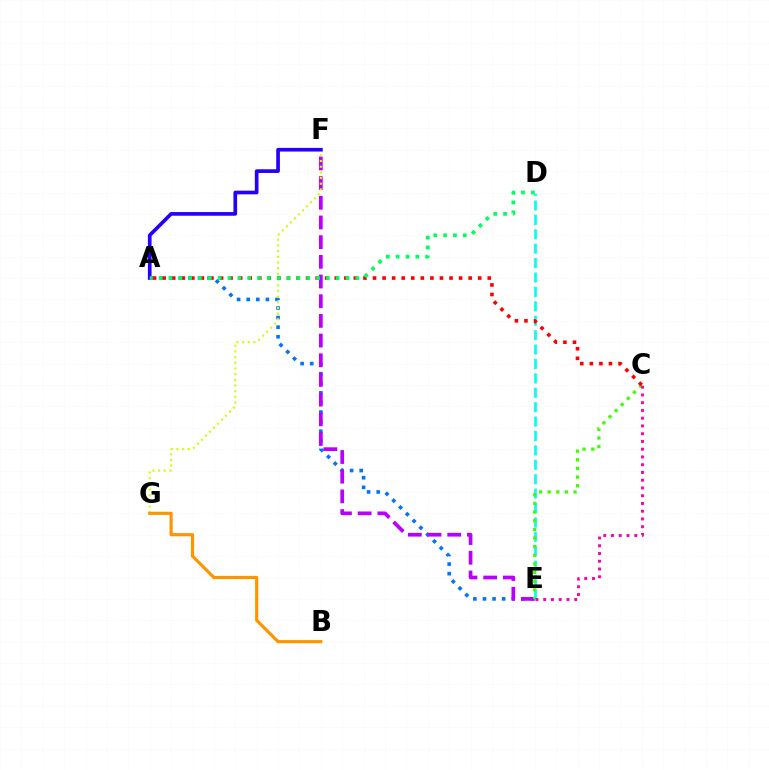{('A', 'E'): [{'color': '#0074ff', 'line_style': 'dotted', 'thickness': 2.61}], ('E', 'F'): [{'color': '#b900ff', 'line_style': 'dashed', 'thickness': 2.67}], ('F', 'G'): [{'color': '#d1ff00', 'line_style': 'dotted', 'thickness': 1.54}], ('A', 'F'): [{'color': '#2500ff', 'line_style': 'solid', 'thickness': 2.65}], ('D', 'E'): [{'color': '#00fff6', 'line_style': 'dashed', 'thickness': 1.96}], ('C', 'E'): [{'color': '#3dff00', 'line_style': 'dotted', 'thickness': 2.35}, {'color': '#ff00ac', 'line_style': 'dotted', 'thickness': 2.11}], ('A', 'C'): [{'color': '#ff0000', 'line_style': 'dotted', 'thickness': 2.6}], ('A', 'D'): [{'color': '#00ff5c', 'line_style': 'dotted', 'thickness': 2.67}], ('B', 'G'): [{'color': '#ff9400', 'line_style': 'solid', 'thickness': 2.28}]}